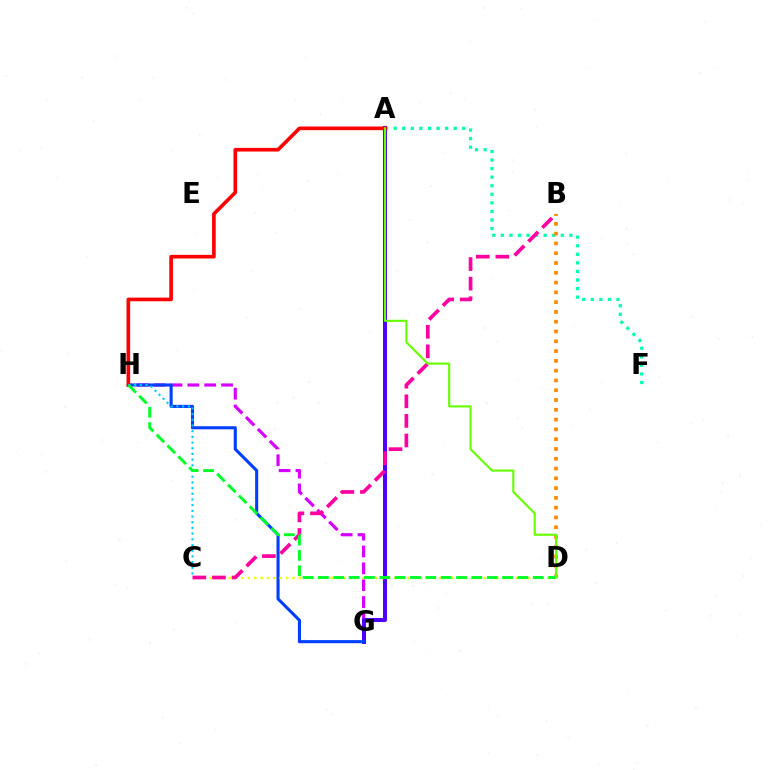{('A', 'F'): [{'color': '#00ffaf', 'line_style': 'dotted', 'thickness': 2.33}], ('G', 'H'): [{'color': '#d600ff', 'line_style': 'dashed', 'thickness': 2.29}, {'color': '#003fff', 'line_style': 'solid', 'thickness': 2.22}], ('A', 'G'): [{'color': '#4f00ff', 'line_style': 'solid', 'thickness': 2.89}], ('C', 'D'): [{'color': '#eeff00', 'line_style': 'dotted', 'thickness': 1.73}], ('B', 'D'): [{'color': '#ff8800', 'line_style': 'dotted', 'thickness': 2.66}], ('B', 'C'): [{'color': '#ff00a0', 'line_style': 'dashed', 'thickness': 2.66}], ('A', 'H'): [{'color': '#ff0000', 'line_style': 'solid', 'thickness': 2.62}], ('C', 'H'): [{'color': '#00c7ff', 'line_style': 'dotted', 'thickness': 1.55}], ('D', 'H'): [{'color': '#00ff27', 'line_style': 'dashed', 'thickness': 2.09}], ('A', 'D'): [{'color': '#66ff00', 'line_style': 'solid', 'thickness': 1.53}]}